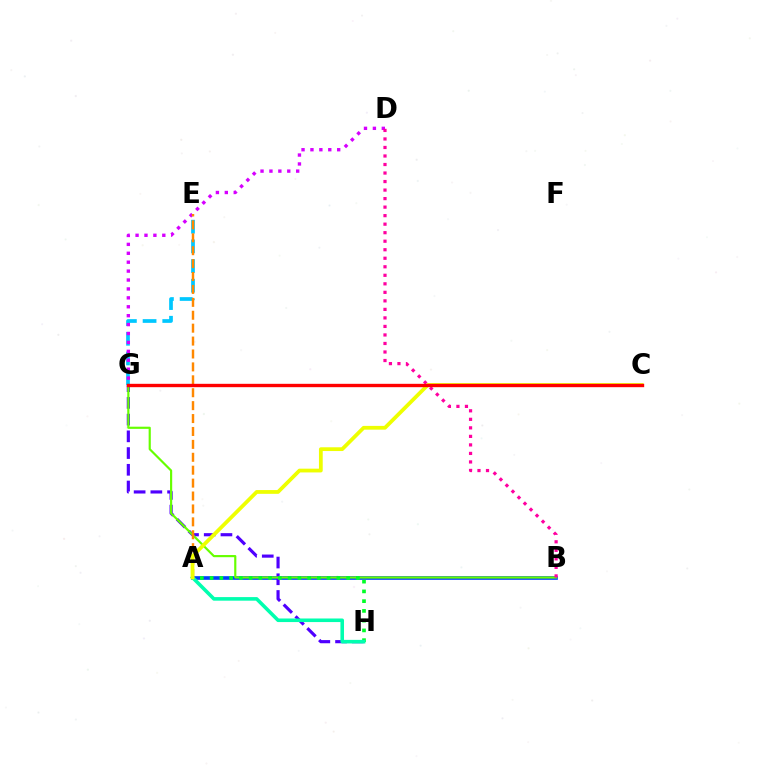{('E', 'G'): [{'color': '#00c7ff', 'line_style': 'dashed', 'thickness': 2.67}], ('A', 'B'): [{'color': '#003fff', 'line_style': 'solid', 'thickness': 2.63}], ('G', 'H'): [{'color': '#4f00ff', 'line_style': 'dashed', 'thickness': 2.27}], ('B', 'G'): [{'color': '#66ff00', 'line_style': 'solid', 'thickness': 1.56}], ('D', 'G'): [{'color': '#d600ff', 'line_style': 'dotted', 'thickness': 2.42}], ('B', 'D'): [{'color': '#ff00a0', 'line_style': 'dotted', 'thickness': 2.32}], ('A', 'H'): [{'color': '#00ff27', 'line_style': 'dotted', 'thickness': 2.65}, {'color': '#00ffaf', 'line_style': 'solid', 'thickness': 2.58}], ('A', 'E'): [{'color': '#ff8800', 'line_style': 'dashed', 'thickness': 1.75}], ('A', 'C'): [{'color': '#eeff00', 'line_style': 'solid', 'thickness': 2.71}], ('C', 'G'): [{'color': '#ff0000', 'line_style': 'solid', 'thickness': 2.42}]}